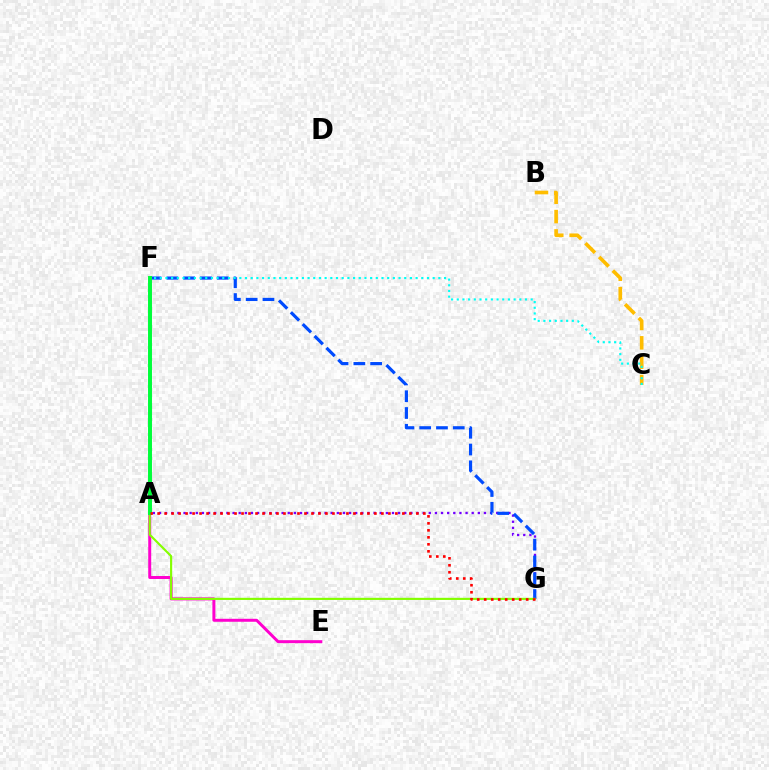{('B', 'C'): [{'color': '#ffbd00', 'line_style': 'dashed', 'thickness': 2.63}], ('A', 'G'): [{'color': '#7200ff', 'line_style': 'dotted', 'thickness': 1.67}, {'color': '#84ff00', 'line_style': 'solid', 'thickness': 1.54}, {'color': '#ff0000', 'line_style': 'dotted', 'thickness': 1.9}], ('F', 'G'): [{'color': '#004bff', 'line_style': 'dashed', 'thickness': 2.28}], ('A', 'E'): [{'color': '#ff00cf', 'line_style': 'solid', 'thickness': 2.15}], ('C', 'F'): [{'color': '#00fff6', 'line_style': 'dotted', 'thickness': 1.54}], ('A', 'F'): [{'color': '#00ff39', 'line_style': 'solid', 'thickness': 2.85}]}